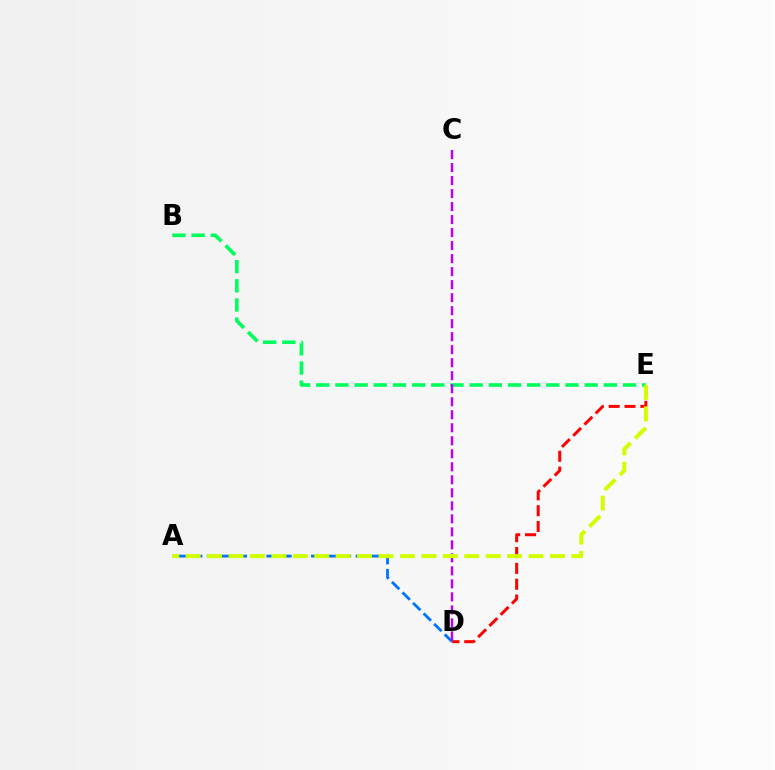{('B', 'E'): [{'color': '#00ff5c', 'line_style': 'dashed', 'thickness': 2.6}], ('D', 'E'): [{'color': '#ff0000', 'line_style': 'dashed', 'thickness': 2.15}], ('A', 'D'): [{'color': '#0074ff', 'line_style': 'dashed', 'thickness': 2.02}], ('C', 'D'): [{'color': '#b900ff', 'line_style': 'dashed', 'thickness': 1.77}], ('A', 'E'): [{'color': '#d1ff00', 'line_style': 'dashed', 'thickness': 2.91}]}